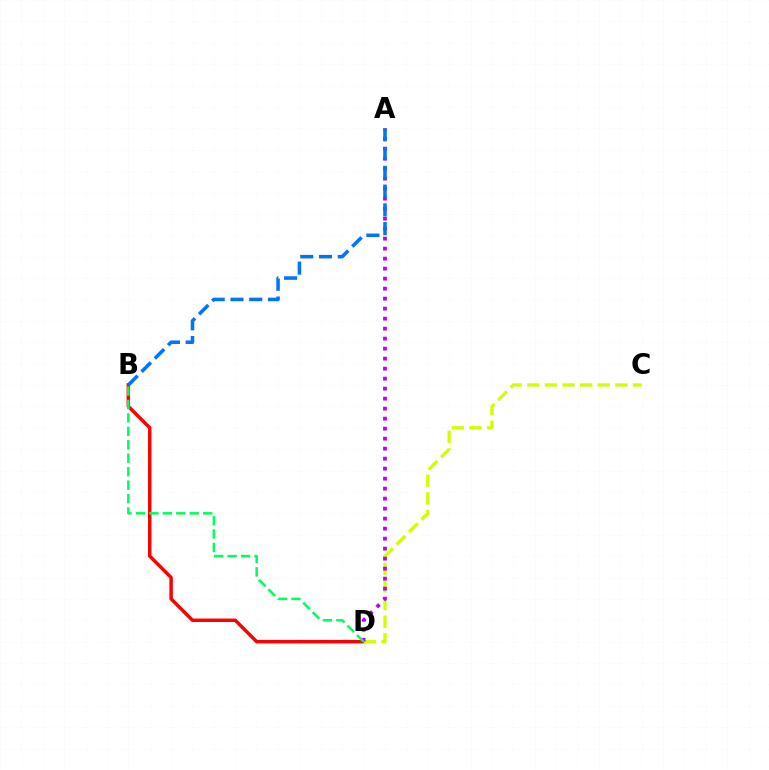{('B', 'D'): [{'color': '#ff0000', 'line_style': 'solid', 'thickness': 2.49}, {'color': '#00ff5c', 'line_style': 'dashed', 'thickness': 1.83}], ('C', 'D'): [{'color': '#d1ff00', 'line_style': 'dashed', 'thickness': 2.39}], ('A', 'D'): [{'color': '#b900ff', 'line_style': 'dotted', 'thickness': 2.72}], ('A', 'B'): [{'color': '#0074ff', 'line_style': 'dashed', 'thickness': 2.55}]}